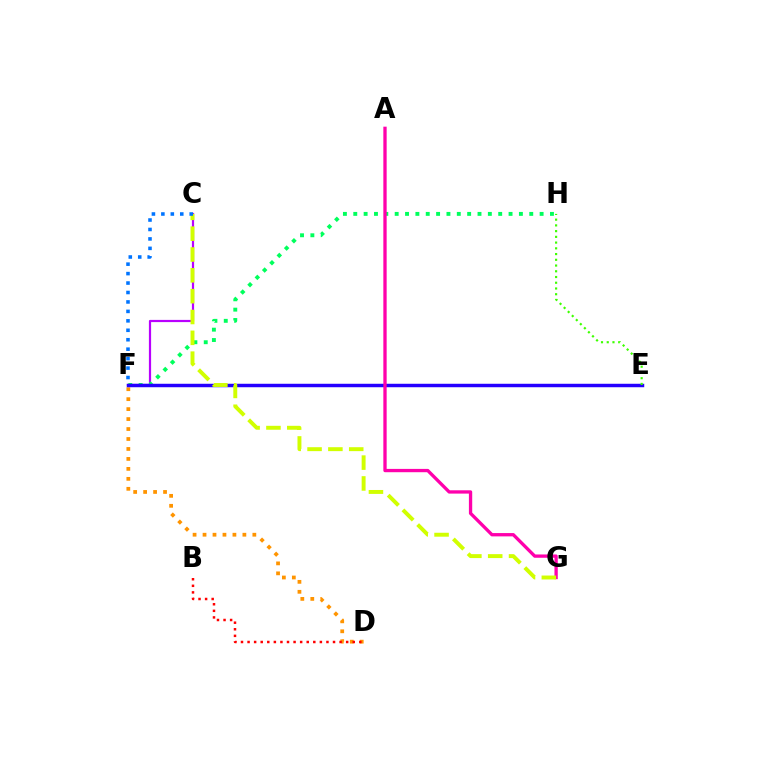{('E', 'F'): [{'color': '#00fff6', 'line_style': 'dashed', 'thickness': 2.15}, {'color': '#2500ff', 'line_style': 'solid', 'thickness': 2.49}], ('C', 'F'): [{'color': '#b900ff', 'line_style': 'solid', 'thickness': 1.58}, {'color': '#0074ff', 'line_style': 'dotted', 'thickness': 2.57}], ('F', 'H'): [{'color': '#00ff5c', 'line_style': 'dotted', 'thickness': 2.81}], ('D', 'F'): [{'color': '#ff9400', 'line_style': 'dotted', 'thickness': 2.71}], ('B', 'D'): [{'color': '#ff0000', 'line_style': 'dotted', 'thickness': 1.79}], ('A', 'G'): [{'color': '#ff00ac', 'line_style': 'solid', 'thickness': 2.38}], ('C', 'G'): [{'color': '#d1ff00', 'line_style': 'dashed', 'thickness': 2.83}], ('E', 'H'): [{'color': '#3dff00', 'line_style': 'dotted', 'thickness': 1.56}]}